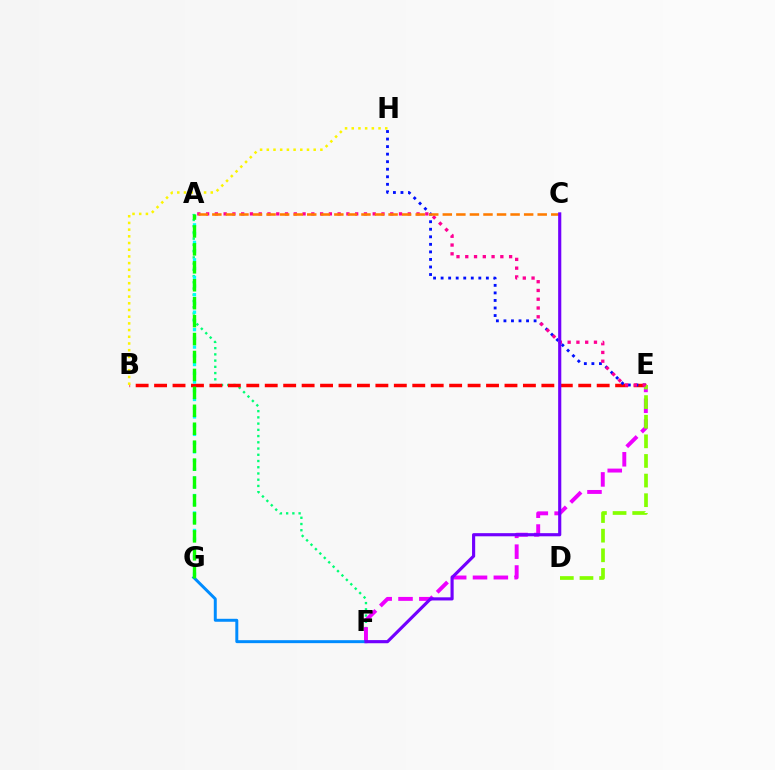{('A', 'F'): [{'color': '#00ff74', 'line_style': 'dotted', 'thickness': 1.69}], ('B', 'E'): [{'color': '#ff0000', 'line_style': 'dashed', 'thickness': 2.51}], ('E', 'H'): [{'color': '#0010ff', 'line_style': 'dotted', 'thickness': 2.05}], ('A', 'G'): [{'color': '#00fff6', 'line_style': 'dotted', 'thickness': 2.37}, {'color': '#08ff00', 'line_style': 'dashed', 'thickness': 2.44}], ('E', 'F'): [{'color': '#ee00ff', 'line_style': 'dashed', 'thickness': 2.83}], ('D', 'E'): [{'color': '#84ff00', 'line_style': 'dashed', 'thickness': 2.67}], ('F', 'G'): [{'color': '#008cff', 'line_style': 'solid', 'thickness': 2.13}], ('A', 'E'): [{'color': '#ff0094', 'line_style': 'dotted', 'thickness': 2.38}], ('A', 'C'): [{'color': '#ff7c00', 'line_style': 'dashed', 'thickness': 1.84}], ('B', 'H'): [{'color': '#fcf500', 'line_style': 'dotted', 'thickness': 1.82}], ('C', 'F'): [{'color': '#7200ff', 'line_style': 'solid', 'thickness': 2.26}]}